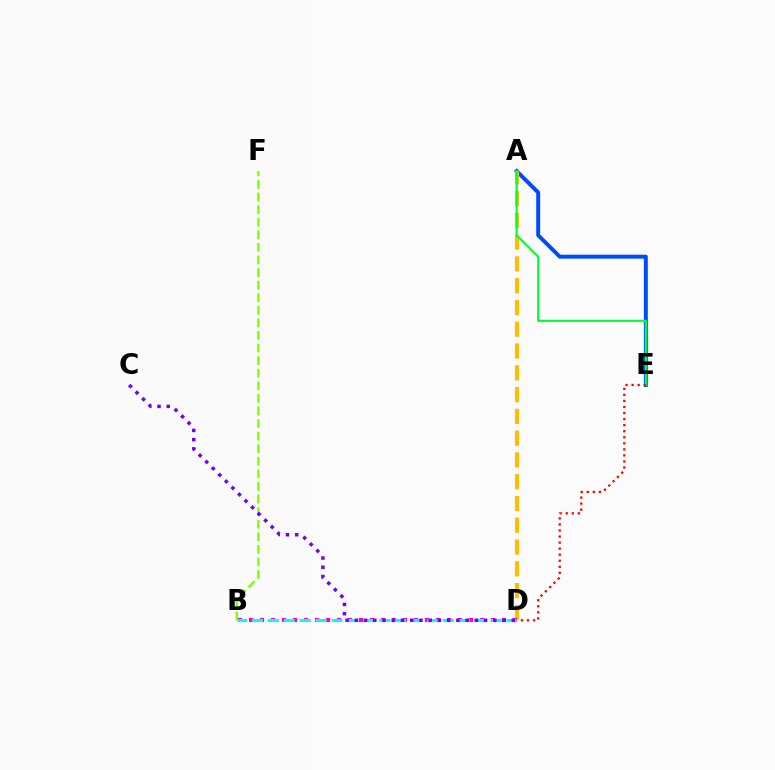{('A', 'E'): [{'color': '#004bff', 'line_style': 'solid', 'thickness': 2.85}, {'color': '#00ff39', 'line_style': 'solid', 'thickness': 1.58}], ('A', 'D'): [{'color': '#ffbd00', 'line_style': 'dashed', 'thickness': 2.96}], ('B', 'D'): [{'color': '#ff00cf', 'line_style': 'dotted', 'thickness': 2.99}, {'color': '#00fff6', 'line_style': 'dashed', 'thickness': 2.16}], ('B', 'F'): [{'color': '#84ff00', 'line_style': 'dashed', 'thickness': 1.71}], ('D', 'E'): [{'color': '#ff0000', 'line_style': 'dotted', 'thickness': 1.64}], ('C', 'D'): [{'color': '#7200ff', 'line_style': 'dotted', 'thickness': 2.51}]}